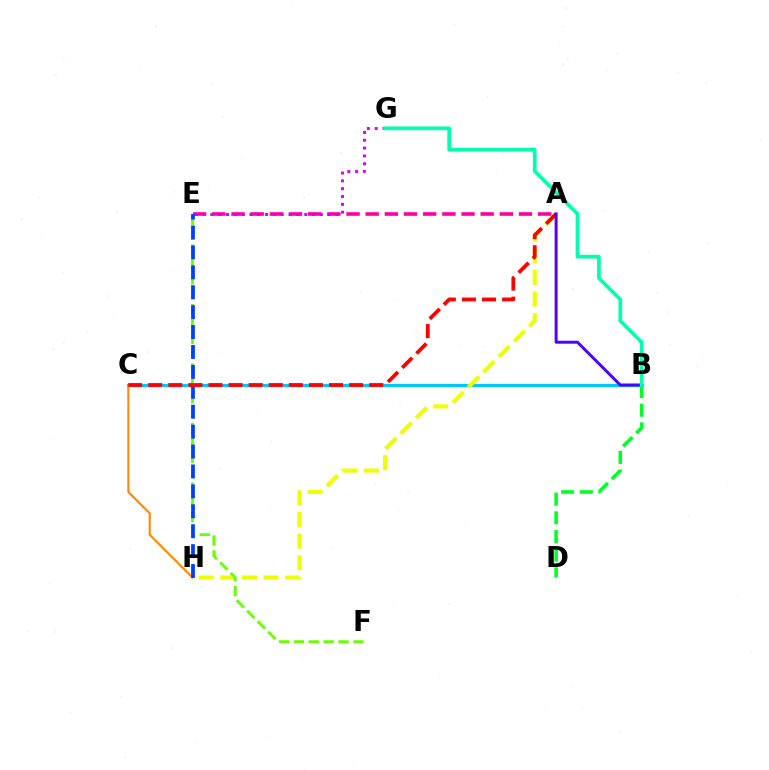{('B', 'C'): [{'color': '#00c7ff', 'line_style': 'solid', 'thickness': 2.34}], ('C', 'H'): [{'color': '#ff8800', 'line_style': 'solid', 'thickness': 1.51}], ('B', 'D'): [{'color': '#00ff27', 'line_style': 'dashed', 'thickness': 2.54}], ('A', 'E'): [{'color': '#ff00a0', 'line_style': 'dashed', 'thickness': 2.6}], ('A', 'H'): [{'color': '#eeff00', 'line_style': 'dashed', 'thickness': 2.94}], ('E', 'F'): [{'color': '#66ff00', 'line_style': 'dashed', 'thickness': 2.02}], ('E', 'H'): [{'color': '#003fff', 'line_style': 'dashed', 'thickness': 2.71}], ('A', 'C'): [{'color': '#ff0000', 'line_style': 'dashed', 'thickness': 2.73}], ('A', 'B'): [{'color': '#4f00ff', 'line_style': 'solid', 'thickness': 2.12}], ('E', 'G'): [{'color': '#d600ff', 'line_style': 'dotted', 'thickness': 2.13}], ('B', 'G'): [{'color': '#00ffaf', 'line_style': 'solid', 'thickness': 2.68}]}